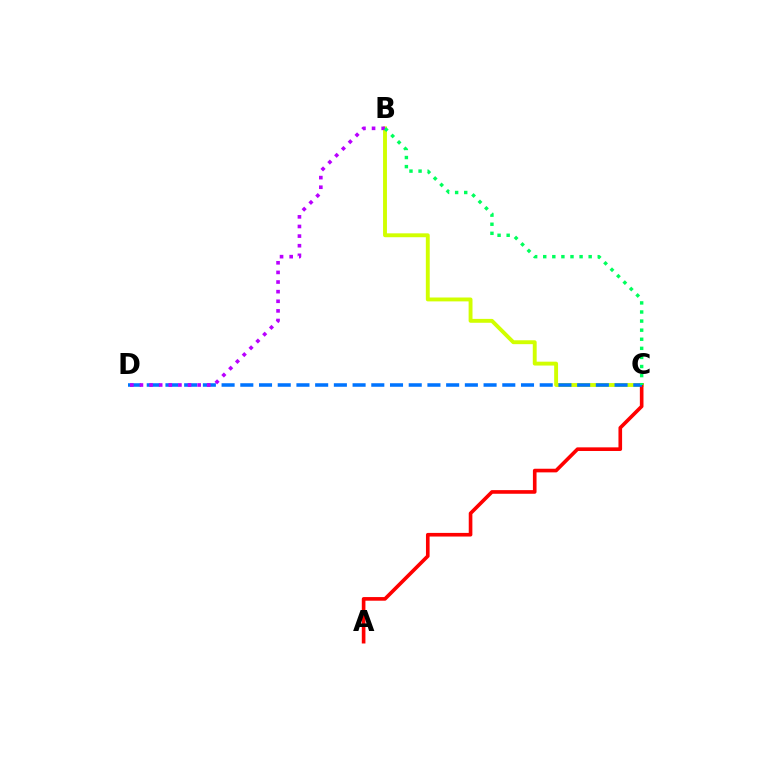{('B', 'C'): [{'color': '#d1ff00', 'line_style': 'solid', 'thickness': 2.8}, {'color': '#00ff5c', 'line_style': 'dotted', 'thickness': 2.47}], ('A', 'C'): [{'color': '#ff0000', 'line_style': 'solid', 'thickness': 2.62}], ('C', 'D'): [{'color': '#0074ff', 'line_style': 'dashed', 'thickness': 2.54}], ('B', 'D'): [{'color': '#b900ff', 'line_style': 'dotted', 'thickness': 2.61}]}